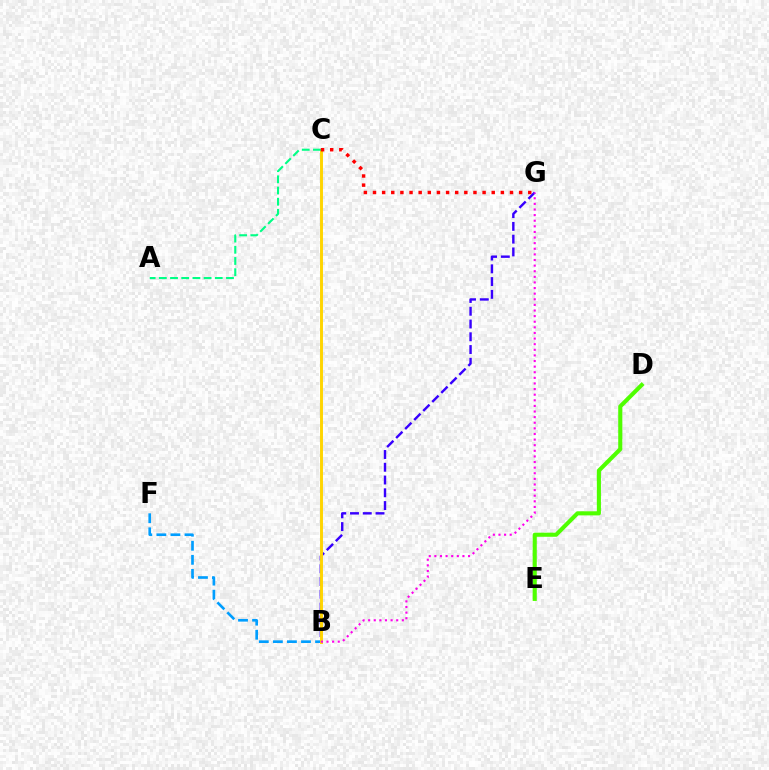{('D', 'E'): [{'color': '#4fff00', 'line_style': 'solid', 'thickness': 2.95}], ('B', 'G'): [{'color': '#3700ff', 'line_style': 'dashed', 'thickness': 1.73}, {'color': '#ff00ed', 'line_style': 'dotted', 'thickness': 1.52}], ('B', 'F'): [{'color': '#009eff', 'line_style': 'dashed', 'thickness': 1.91}], ('B', 'C'): [{'color': '#ffd500', 'line_style': 'solid', 'thickness': 2.11}], ('A', 'C'): [{'color': '#00ff86', 'line_style': 'dashed', 'thickness': 1.52}], ('C', 'G'): [{'color': '#ff0000', 'line_style': 'dotted', 'thickness': 2.48}]}